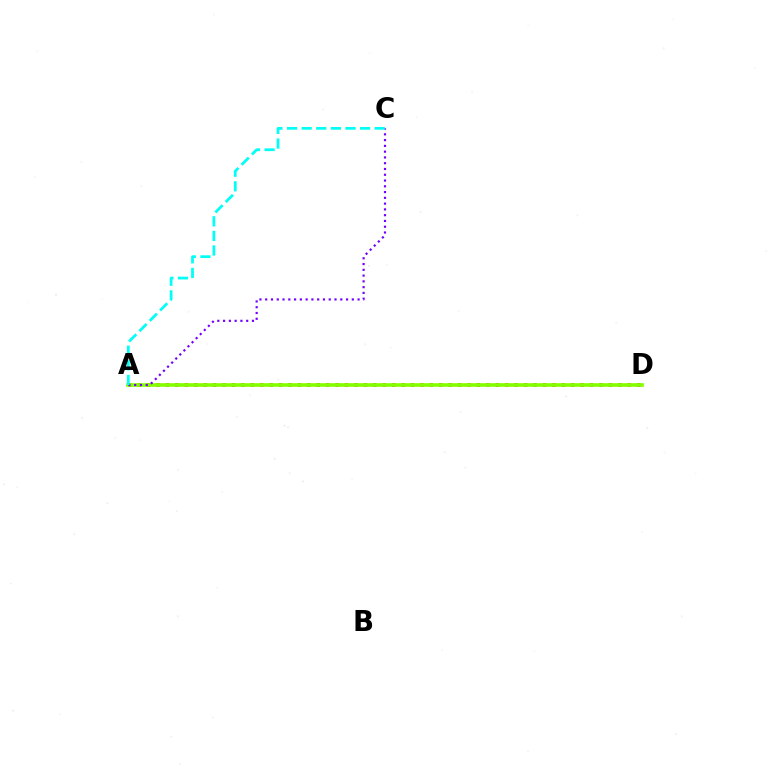{('A', 'D'): [{'color': '#ff0000', 'line_style': 'dotted', 'thickness': 2.56}, {'color': '#84ff00', 'line_style': 'solid', 'thickness': 2.64}], ('A', 'C'): [{'color': '#7200ff', 'line_style': 'dotted', 'thickness': 1.57}, {'color': '#00fff6', 'line_style': 'dashed', 'thickness': 1.98}]}